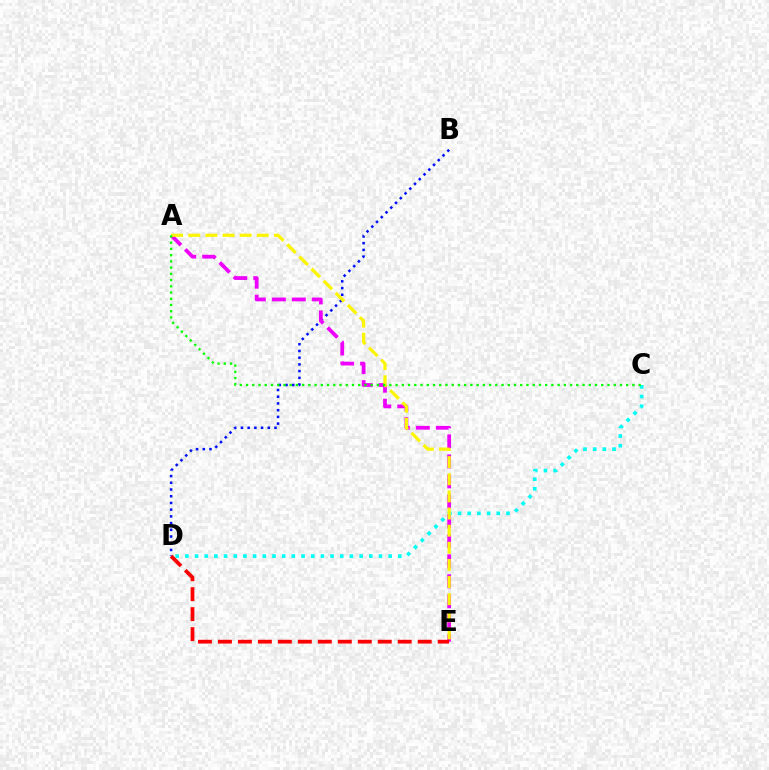{('B', 'D'): [{'color': '#0010ff', 'line_style': 'dotted', 'thickness': 1.83}], ('A', 'E'): [{'color': '#ee00ff', 'line_style': 'dashed', 'thickness': 2.71}, {'color': '#fcf500', 'line_style': 'dashed', 'thickness': 2.33}], ('C', 'D'): [{'color': '#00fff6', 'line_style': 'dotted', 'thickness': 2.63}], ('A', 'C'): [{'color': '#08ff00', 'line_style': 'dotted', 'thickness': 1.69}], ('D', 'E'): [{'color': '#ff0000', 'line_style': 'dashed', 'thickness': 2.71}]}